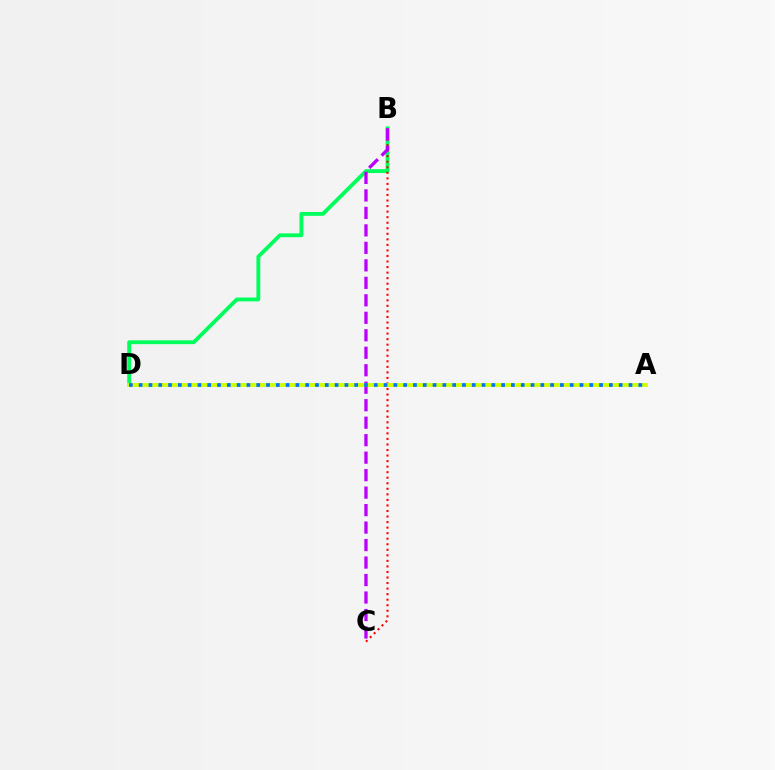{('B', 'D'): [{'color': '#00ff5c', 'line_style': 'solid', 'thickness': 2.77}], ('B', 'C'): [{'color': '#ff0000', 'line_style': 'dotted', 'thickness': 1.51}, {'color': '#b900ff', 'line_style': 'dashed', 'thickness': 2.38}], ('A', 'D'): [{'color': '#d1ff00', 'line_style': 'solid', 'thickness': 2.8}, {'color': '#0074ff', 'line_style': 'dotted', 'thickness': 2.66}]}